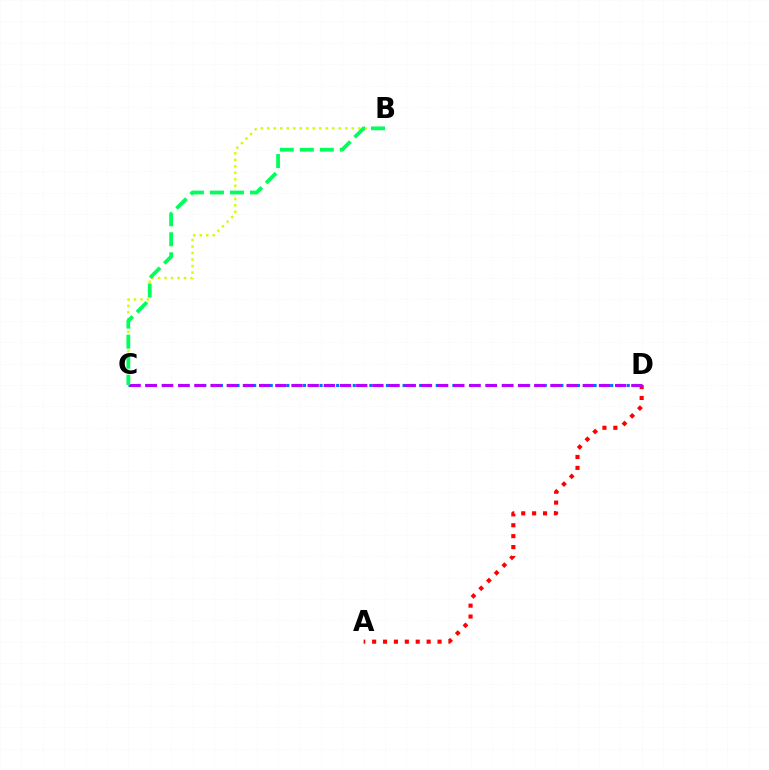{('B', 'C'): [{'color': '#d1ff00', 'line_style': 'dotted', 'thickness': 1.77}, {'color': '#00ff5c', 'line_style': 'dashed', 'thickness': 2.72}], ('C', 'D'): [{'color': '#0074ff', 'line_style': 'dotted', 'thickness': 2.26}, {'color': '#b900ff', 'line_style': 'dashed', 'thickness': 2.2}], ('A', 'D'): [{'color': '#ff0000', 'line_style': 'dotted', 'thickness': 2.96}]}